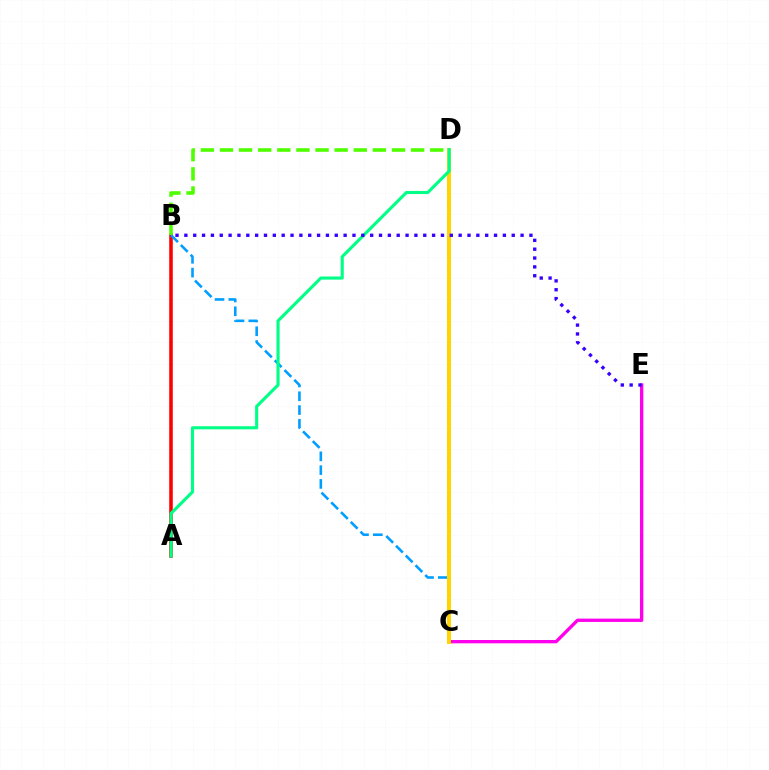{('A', 'B'): [{'color': '#ff0000', 'line_style': 'solid', 'thickness': 2.57}], ('B', 'D'): [{'color': '#4fff00', 'line_style': 'dashed', 'thickness': 2.6}], ('B', 'C'): [{'color': '#009eff', 'line_style': 'dashed', 'thickness': 1.87}], ('C', 'E'): [{'color': '#ff00ed', 'line_style': 'solid', 'thickness': 2.39}], ('C', 'D'): [{'color': '#ffd500', 'line_style': 'solid', 'thickness': 2.87}], ('A', 'D'): [{'color': '#00ff86', 'line_style': 'solid', 'thickness': 2.24}], ('B', 'E'): [{'color': '#3700ff', 'line_style': 'dotted', 'thickness': 2.4}]}